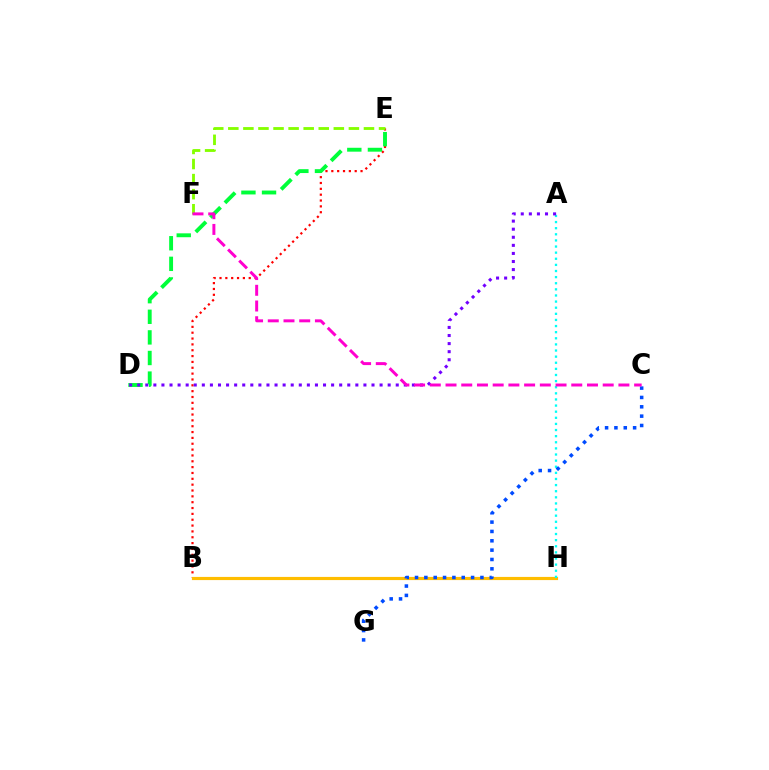{('B', 'E'): [{'color': '#ff0000', 'line_style': 'dotted', 'thickness': 1.59}], ('B', 'H'): [{'color': '#ffbd00', 'line_style': 'solid', 'thickness': 2.28}], ('D', 'E'): [{'color': '#00ff39', 'line_style': 'dashed', 'thickness': 2.8}], ('A', 'H'): [{'color': '#00fff6', 'line_style': 'dotted', 'thickness': 1.66}], ('C', 'G'): [{'color': '#004bff', 'line_style': 'dotted', 'thickness': 2.54}], ('A', 'D'): [{'color': '#7200ff', 'line_style': 'dotted', 'thickness': 2.2}], ('E', 'F'): [{'color': '#84ff00', 'line_style': 'dashed', 'thickness': 2.05}], ('C', 'F'): [{'color': '#ff00cf', 'line_style': 'dashed', 'thickness': 2.14}]}